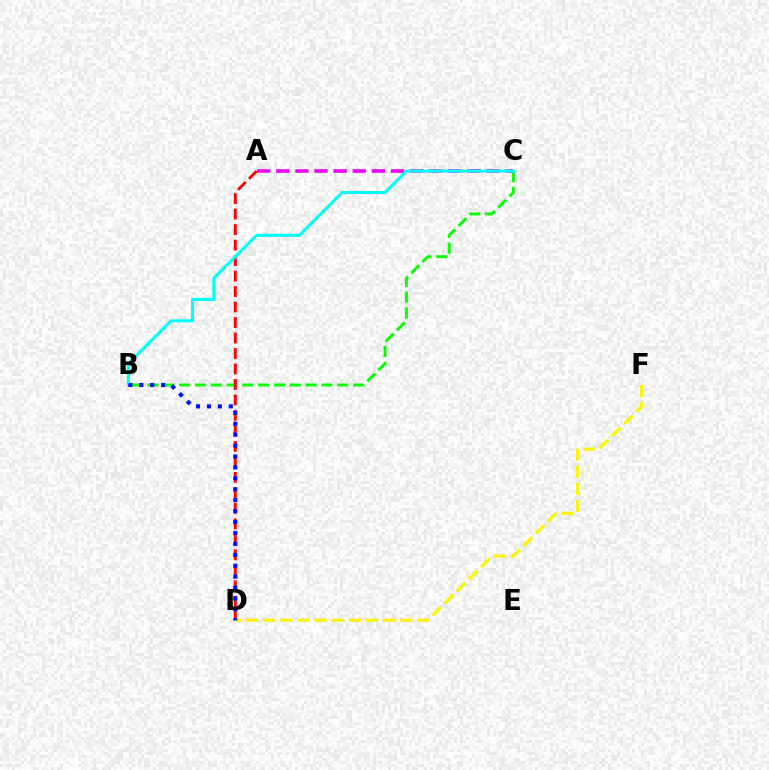{('B', 'C'): [{'color': '#08ff00', 'line_style': 'dashed', 'thickness': 2.15}, {'color': '#00fff6', 'line_style': 'solid', 'thickness': 2.19}], ('D', 'F'): [{'color': '#fcf500', 'line_style': 'dashed', 'thickness': 2.33}], ('A', 'C'): [{'color': '#ee00ff', 'line_style': 'dashed', 'thickness': 2.6}], ('A', 'D'): [{'color': '#ff0000', 'line_style': 'dashed', 'thickness': 2.1}], ('B', 'D'): [{'color': '#0010ff', 'line_style': 'dotted', 'thickness': 2.97}]}